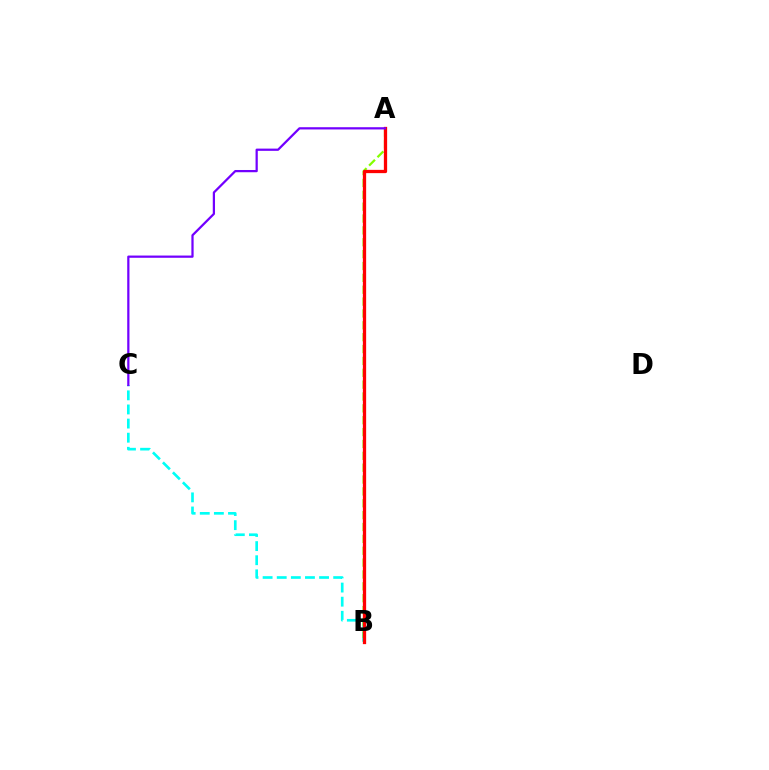{('B', 'C'): [{'color': '#00fff6', 'line_style': 'dashed', 'thickness': 1.92}], ('A', 'B'): [{'color': '#84ff00', 'line_style': 'dashed', 'thickness': 1.61}, {'color': '#ff0000', 'line_style': 'solid', 'thickness': 2.36}], ('A', 'C'): [{'color': '#7200ff', 'line_style': 'solid', 'thickness': 1.61}]}